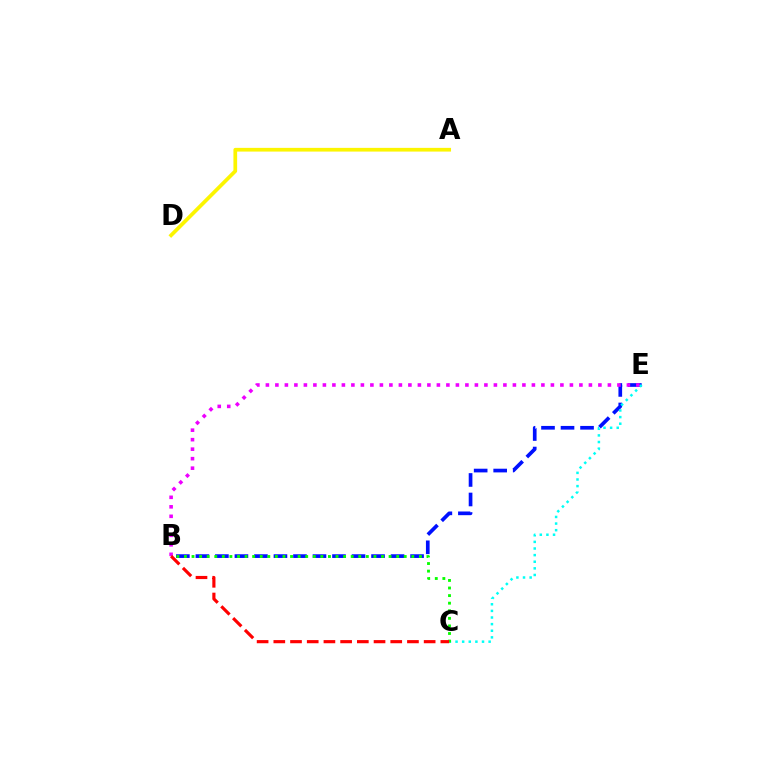{('A', 'D'): [{'color': '#fcf500', 'line_style': 'solid', 'thickness': 2.67}], ('B', 'E'): [{'color': '#0010ff', 'line_style': 'dashed', 'thickness': 2.65}, {'color': '#ee00ff', 'line_style': 'dotted', 'thickness': 2.58}], ('C', 'E'): [{'color': '#00fff6', 'line_style': 'dotted', 'thickness': 1.8}], ('B', 'C'): [{'color': '#08ff00', 'line_style': 'dotted', 'thickness': 2.06}, {'color': '#ff0000', 'line_style': 'dashed', 'thickness': 2.27}]}